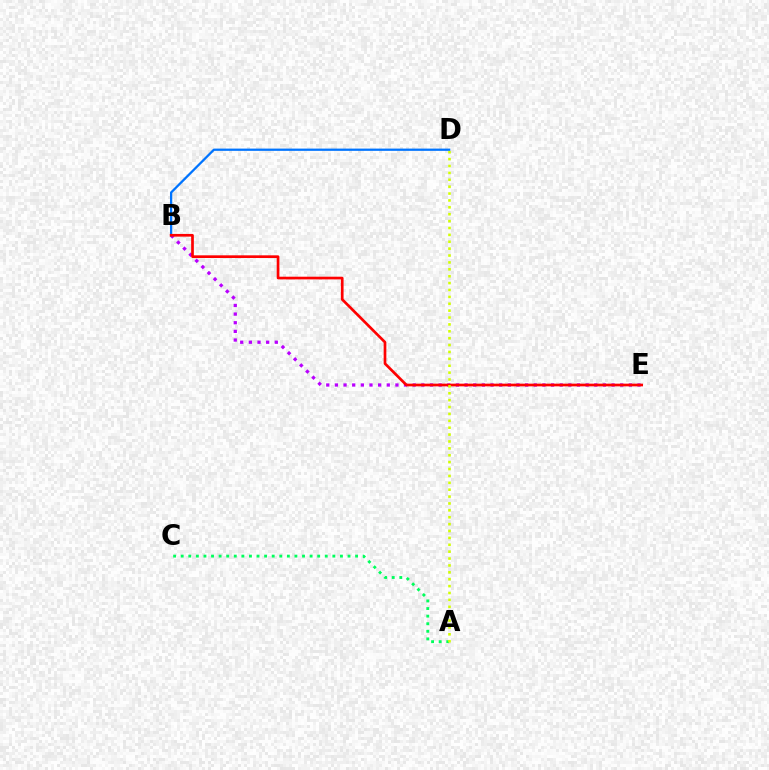{('A', 'C'): [{'color': '#00ff5c', 'line_style': 'dotted', 'thickness': 2.06}], ('B', 'E'): [{'color': '#b900ff', 'line_style': 'dotted', 'thickness': 2.35}, {'color': '#ff0000', 'line_style': 'solid', 'thickness': 1.93}], ('B', 'D'): [{'color': '#0074ff', 'line_style': 'solid', 'thickness': 1.63}], ('A', 'D'): [{'color': '#d1ff00', 'line_style': 'dotted', 'thickness': 1.87}]}